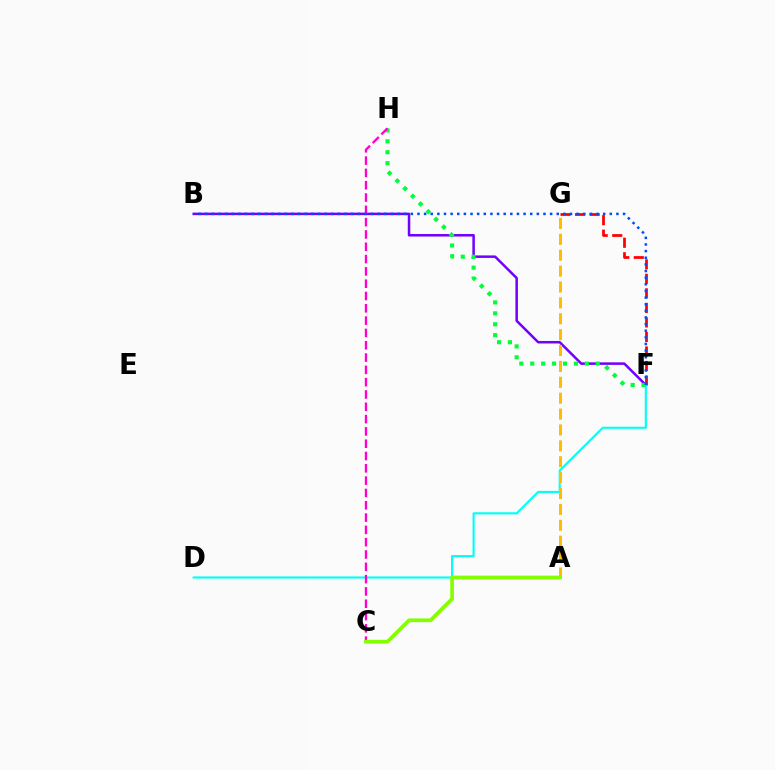{('B', 'F'): [{'color': '#7200ff', 'line_style': 'solid', 'thickness': 1.81}, {'color': '#004bff', 'line_style': 'dotted', 'thickness': 1.8}], ('F', 'G'): [{'color': '#ff0000', 'line_style': 'dashed', 'thickness': 1.97}], ('D', 'F'): [{'color': '#00fff6', 'line_style': 'solid', 'thickness': 1.53}], ('A', 'G'): [{'color': '#ffbd00', 'line_style': 'dashed', 'thickness': 2.16}], ('F', 'H'): [{'color': '#00ff39', 'line_style': 'dotted', 'thickness': 2.97}], ('C', 'H'): [{'color': '#ff00cf', 'line_style': 'dashed', 'thickness': 1.67}], ('A', 'C'): [{'color': '#84ff00', 'line_style': 'solid', 'thickness': 2.68}]}